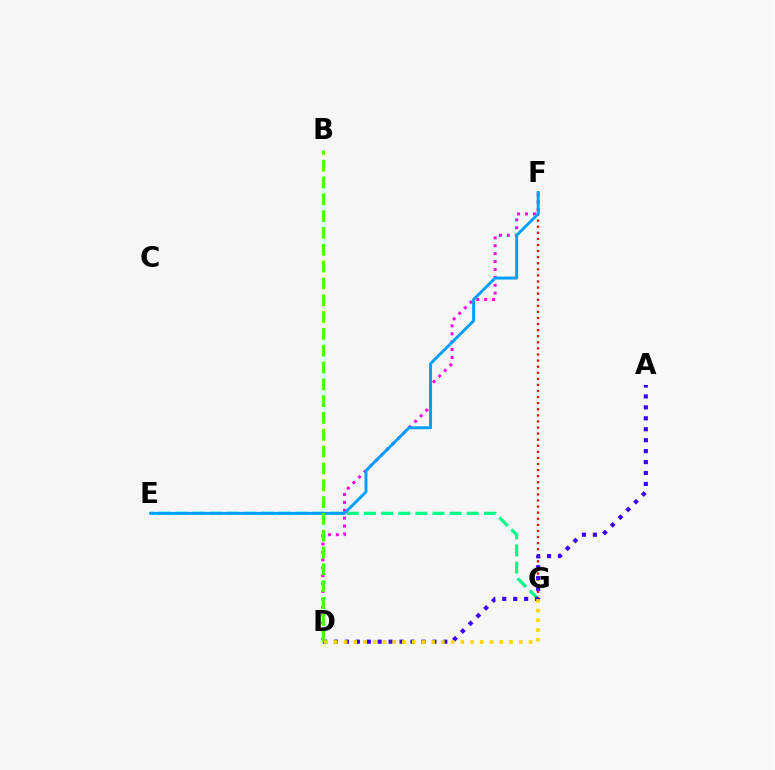{('E', 'G'): [{'color': '#00ff86', 'line_style': 'dashed', 'thickness': 2.33}], ('D', 'F'): [{'color': '#ff00ed', 'line_style': 'dotted', 'thickness': 2.15}], ('F', 'G'): [{'color': '#ff0000', 'line_style': 'dotted', 'thickness': 1.65}], ('E', 'F'): [{'color': '#009eff', 'line_style': 'solid', 'thickness': 2.11}], ('A', 'D'): [{'color': '#3700ff', 'line_style': 'dotted', 'thickness': 2.97}], ('B', 'D'): [{'color': '#4fff00', 'line_style': 'dashed', 'thickness': 2.29}], ('D', 'G'): [{'color': '#ffd500', 'line_style': 'dotted', 'thickness': 2.65}]}